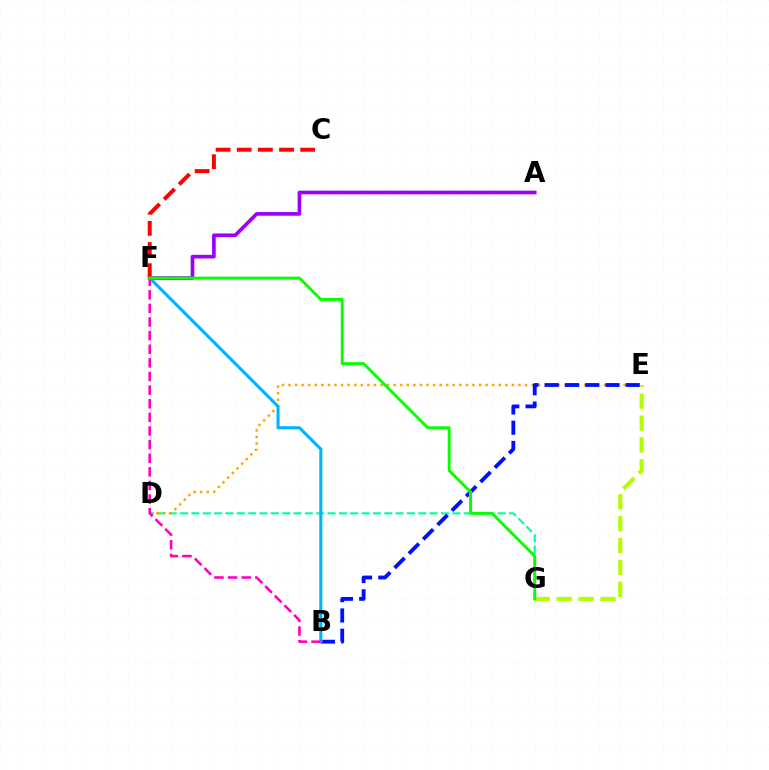{('A', 'F'): [{'color': '#9b00ff', 'line_style': 'solid', 'thickness': 2.63}], ('E', 'G'): [{'color': '#b3ff00', 'line_style': 'dashed', 'thickness': 2.97}], ('D', 'G'): [{'color': '#00ff9d', 'line_style': 'dashed', 'thickness': 1.54}], ('D', 'E'): [{'color': '#ffa500', 'line_style': 'dotted', 'thickness': 1.78}], ('B', 'E'): [{'color': '#0010ff', 'line_style': 'dashed', 'thickness': 2.75}], ('B', 'F'): [{'color': '#00b5ff', 'line_style': 'solid', 'thickness': 2.22}, {'color': '#ff00bd', 'line_style': 'dashed', 'thickness': 1.85}], ('C', 'F'): [{'color': '#ff0000', 'line_style': 'dashed', 'thickness': 2.87}], ('F', 'G'): [{'color': '#08ff00', 'line_style': 'solid', 'thickness': 2.1}]}